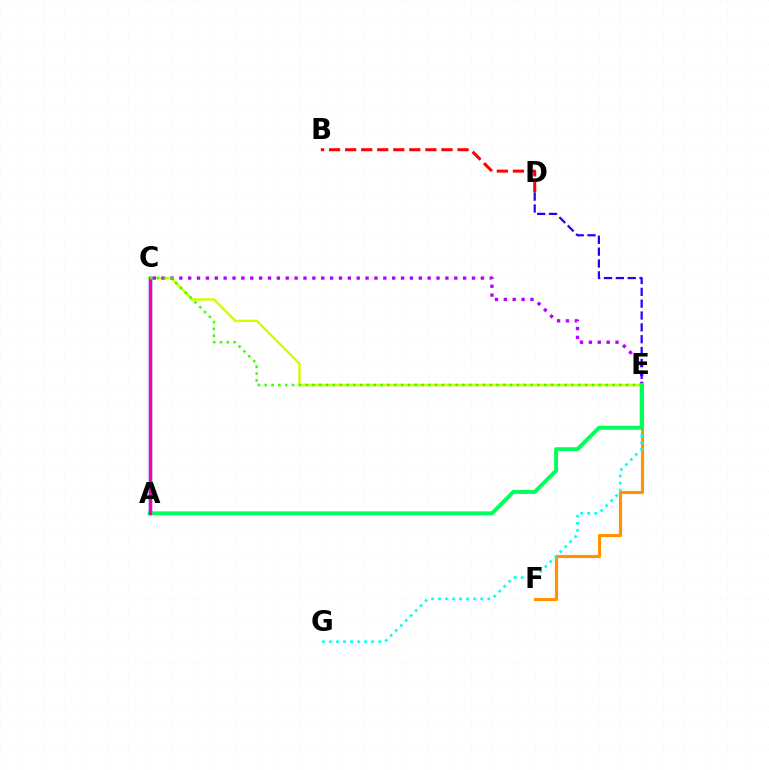{('C', 'E'): [{'color': '#d1ff00', 'line_style': 'solid', 'thickness': 1.74}, {'color': '#b900ff', 'line_style': 'dotted', 'thickness': 2.41}, {'color': '#3dff00', 'line_style': 'dotted', 'thickness': 1.85}], ('E', 'F'): [{'color': '#ff9400', 'line_style': 'solid', 'thickness': 2.25}], ('E', 'G'): [{'color': '#00fff6', 'line_style': 'dotted', 'thickness': 1.91}], ('B', 'D'): [{'color': '#ff0000', 'line_style': 'dashed', 'thickness': 2.18}], ('D', 'E'): [{'color': '#2500ff', 'line_style': 'dashed', 'thickness': 1.61}], ('A', 'C'): [{'color': '#0074ff', 'line_style': 'solid', 'thickness': 2.5}, {'color': '#ff00ac', 'line_style': 'solid', 'thickness': 2.33}], ('A', 'E'): [{'color': '#00ff5c', 'line_style': 'solid', 'thickness': 2.82}]}